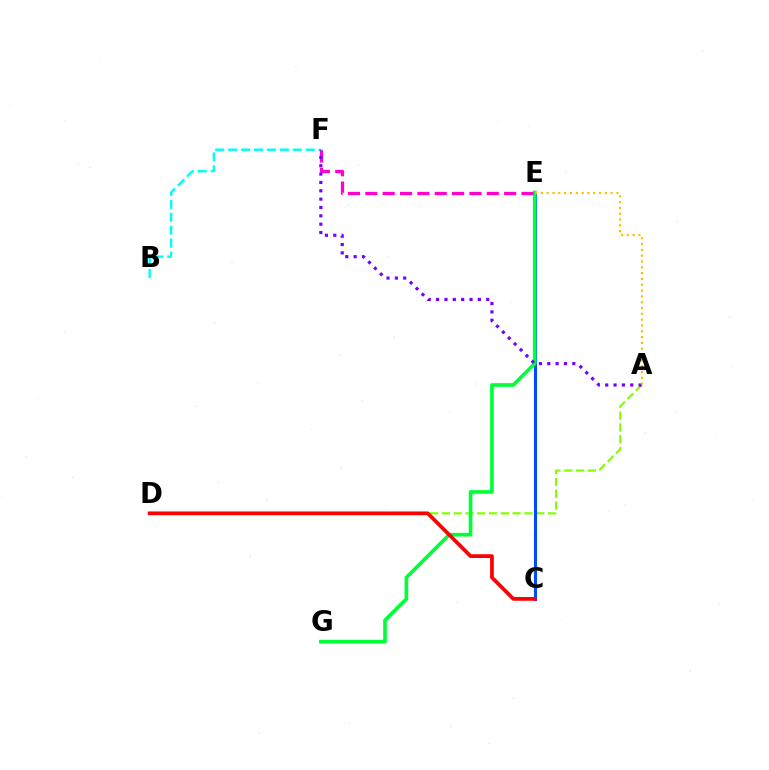{('A', 'D'): [{'color': '#84ff00', 'line_style': 'dashed', 'thickness': 1.6}], ('C', 'E'): [{'color': '#004bff', 'line_style': 'solid', 'thickness': 2.21}], ('E', 'G'): [{'color': '#00ff39', 'line_style': 'solid', 'thickness': 2.64}], ('B', 'F'): [{'color': '#00fff6', 'line_style': 'dashed', 'thickness': 1.76}], ('E', 'F'): [{'color': '#ff00cf', 'line_style': 'dashed', 'thickness': 2.36}], ('A', 'F'): [{'color': '#7200ff', 'line_style': 'dotted', 'thickness': 2.27}], ('C', 'D'): [{'color': '#ff0000', 'line_style': 'solid', 'thickness': 2.69}], ('A', 'E'): [{'color': '#ffbd00', 'line_style': 'dotted', 'thickness': 1.58}]}